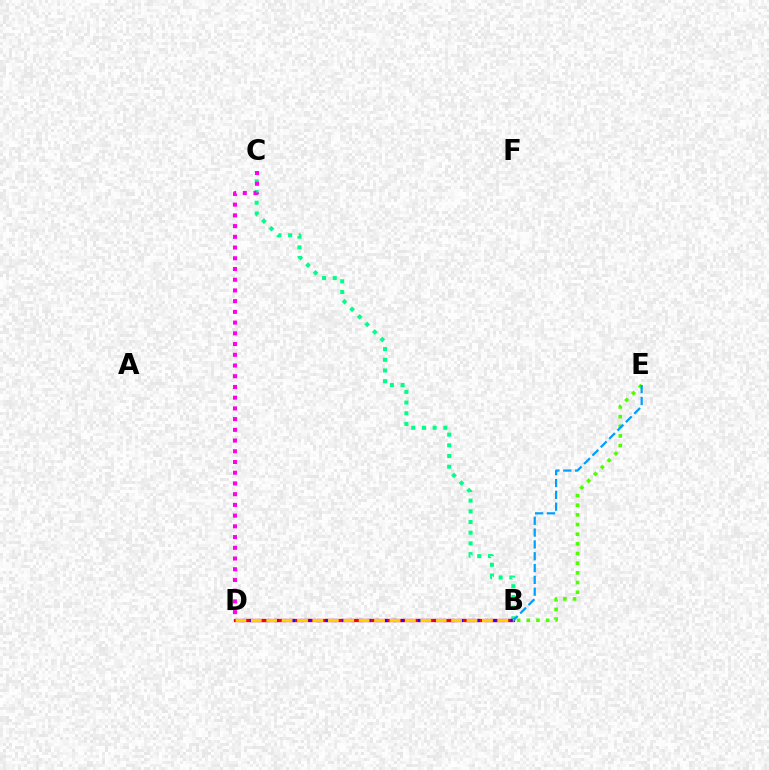{('B', 'E'): [{'color': '#4fff00', 'line_style': 'dotted', 'thickness': 2.63}, {'color': '#009eff', 'line_style': 'dashed', 'thickness': 1.61}], ('B', 'C'): [{'color': '#00ff86', 'line_style': 'dotted', 'thickness': 2.91}], ('B', 'D'): [{'color': '#ff0000', 'line_style': 'solid', 'thickness': 2.36}, {'color': '#3700ff', 'line_style': 'dotted', 'thickness': 2.28}, {'color': '#ffd500', 'line_style': 'dashed', 'thickness': 2.09}], ('C', 'D'): [{'color': '#ff00ed', 'line_style': 'dotted', 'thickness': 2.91}]}